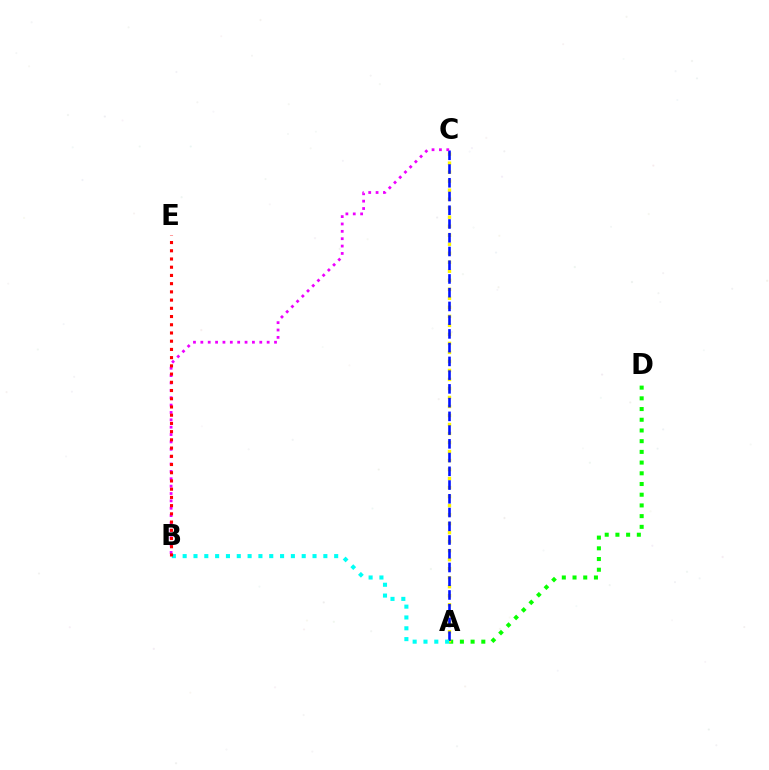{('A', 'D'): [{'color': '#08ff00', 'line_style': 'dotted', 'thickness': 2.91}], ('A', 'C'): [{'color': '#fcf500', 'line_style': 'dotted', 'thickness': 2.45}, {'color': '#0010ff', 'line_style': 'dashed', 'thickness': 1.87}], ('A', 'B'): [{'color': '#00fff6', 'line_style': 'dotted', 'thickness': 2.94}], ('B', 'C'): [{'color': '#ee00ff', 'line_style': 'dotted', 'thickness': 2.0}], ('B', 'E'): [{'color': '#ff0000', 'line_style': 'dotted', 'thickness': 2.23}]}